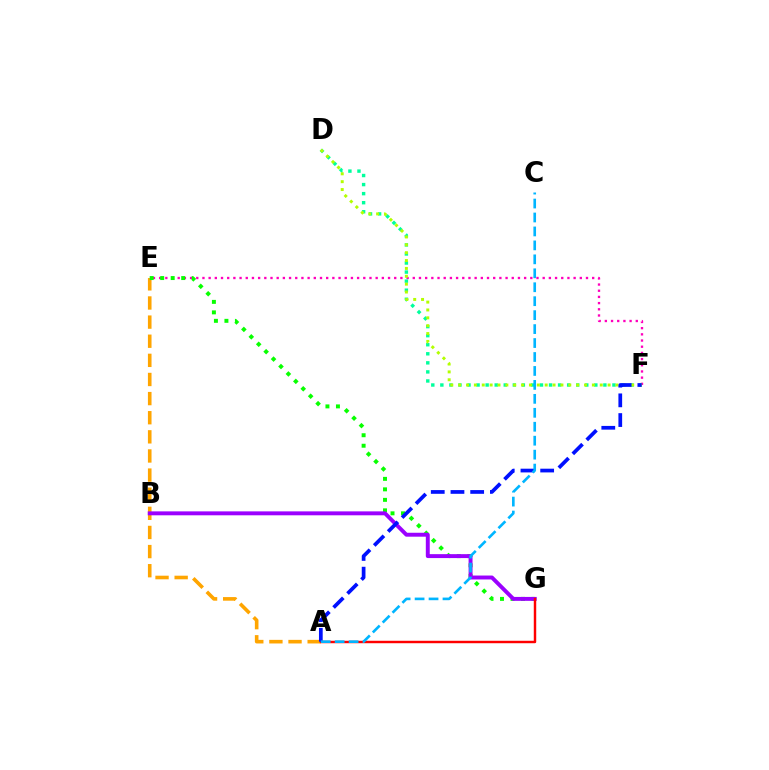{('E', 'F'): [{'color': '#ff00bd', 'line_style': 'dotted', 'thickness': 1.68}], ('A', 'E'): [{'color': '#ffa500', 'line_style': 'dashed', 'thickness': 2.6}], ('D', 'F'): [{'color': '#00ff9d', 'line_style': 'dotted', 'thickness': 2.46}, {'color': '#b3ff00', 'line_style': 'dotted', 'thickness': 2.14}], ('E', 'G'): [{'color': '#08ff00', 'line_style': 'dotted', 'thickness': 2.85}], ('B', 'G'): [{'color': '#9b00ff', 'line_style': 'solid', 'thickness': 2.83}], ('A', 'G'): [{'color': '#ff0000', 'line_style': 'solid', 'thickness': 1.76}], ('A', 'F'): [{'color': '#0010ff', 'line_style': 'dashed', 'thickness': 2.68}], ('A', 'C'): [{'color': '#00b5ff', 'line_style': 'dashed', 'thickness': 1.9}]}